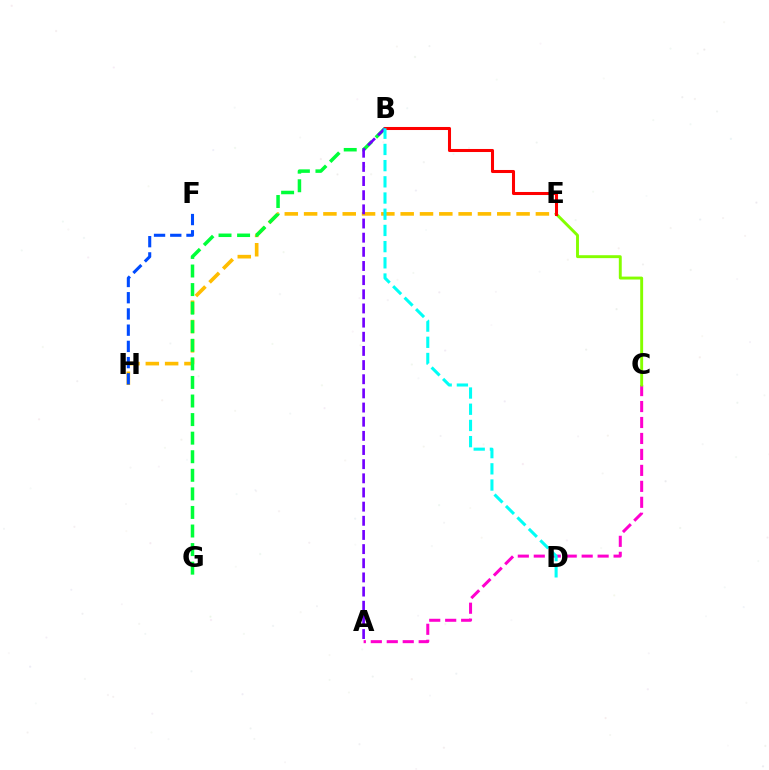{('E', 'H'): [{'color': '#ffbd00', 'line_style': 'dashed', 'thickness': 2.62}], ('B', 'G'): [{'color': '#00ff39', 'line_style': 'dashed', 'thickness': 2.52}], ('A', 'C'): [{'color': '#ff00cf', 'line_style': 'dashed', 'thickness': 2.17}], ('C', 'E'): [{'color': '#84ff00', 'line_style': 'solid', 'thickness': 2.1}], ('F', 'H'): [{'color': '#004bff', 'line_style': 'dashed', 'thickness': 2.2}], ('B', 'E'): [{'color': '#ff0000', 'line_style': 'solid', 'thickness': 2.19}], ('A', 'B'): [{'color': '#7200ff', 'line_style': 'dashed', 'thickness': 1.92}], ('B', 'D'): [{'color': '#00fff6', 'line_style': 'dashed', 'thickness': 2.2}]}